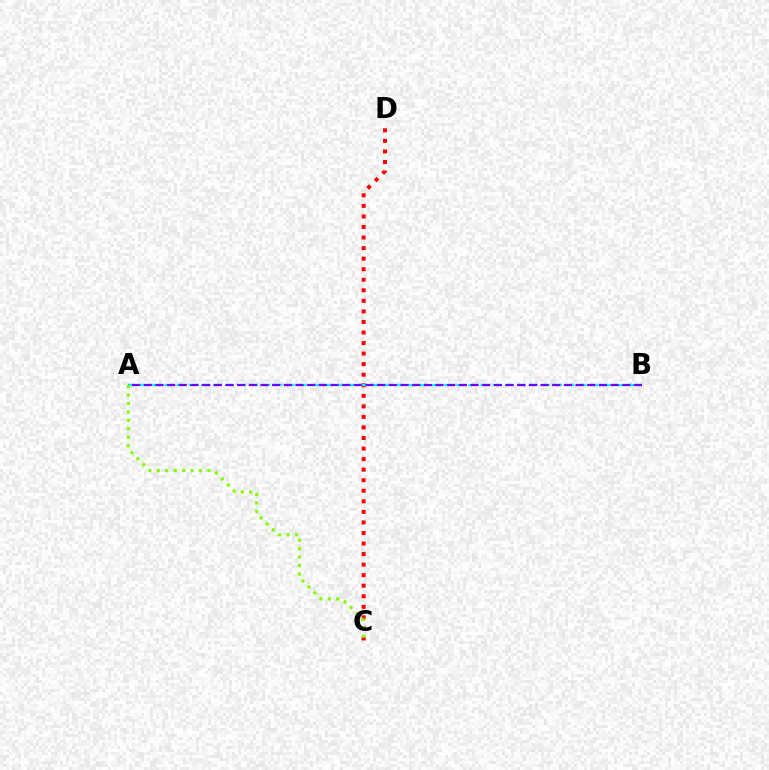{('C', 'D'): [{'color': '#ff0000', 'line_style': 'dotted', 'thickness': 2.87}], ('A', 'B'): [{'color': '#00fff6', 'line_style': 'dashed', 'thickness': 1.65}, {'color': '#7200ff', 'line_style': 'dashed', 'thickness': 1.59}], ('A', 'C'): [{'color': '#84ff00', 'line_style': 'dotted', 'thickness': 2.29}]}